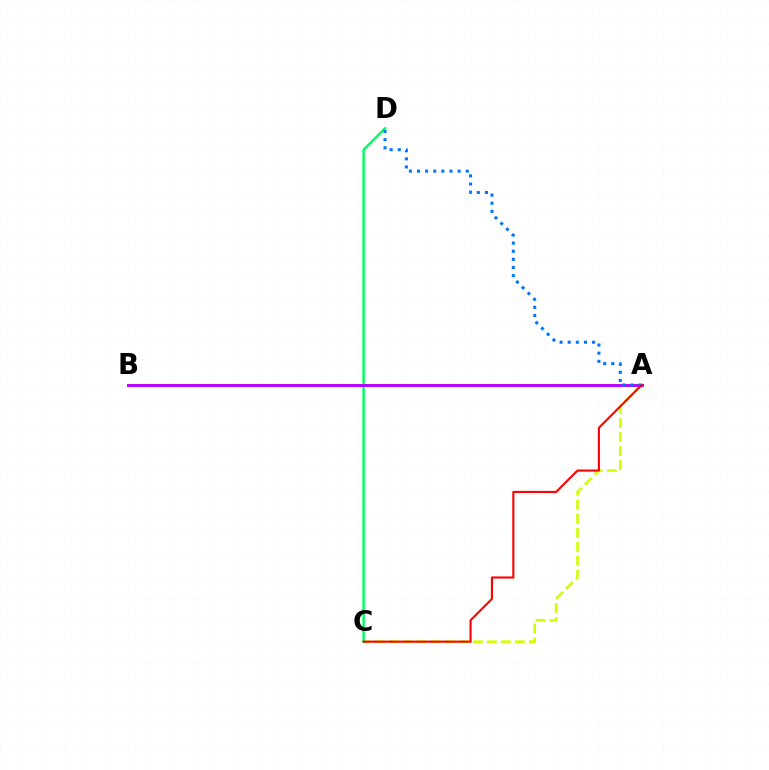{('A', 'C'): [{'color': '#d1ff00', 'line_style': 'dashed', 'thickness': 1.9}, {'color': '#ff0000', 'line_style': 'solid', 'thickness': 1.51}], ('C', 'D'): [{'color': '#00ff5c', 'line_style': 'solid', 'thickness': 1.76}], ('A', 'B'): [{'color': '#b900ff', 'line_style': 'solid', 'thickness': 2.11}], ('A', 'D'): [{'color': '#0074ff', 'line_style': 'dotted', 'thickness': 2.21}]}